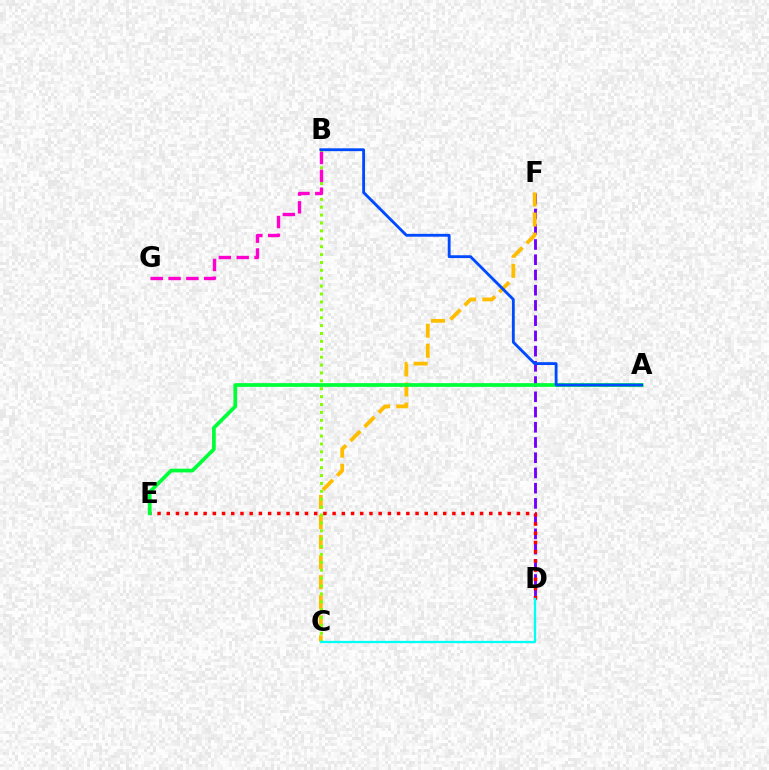{('D', 'F'): [{'color': '#7200ff', 'line_style': 'dashed', 'thickness': 2.07}], ('C', 'F'): [{'color': '#ffbd00', 'line_style': 'dashed', 'thickness': 2.72}], ('B', 'C'): [{'color': '#84ff00', 'line_style': 'dotted', 'thickness': 2.14}], ('D', 'E'): [{'color': '#ff0000', 'line_style': 'dotted', 'thickness': 2.5}], ('B', 'G'): [{'color': '#ff00cf', 'line_style': 'dashed', 'thickness': 2.42}], ('A', 'E'): [{'color': '#00ff39', 'line_style': 'solid', 'thickness': 2.68}], ('A', 'B'): [{'color': '#004bff', 'line_style': 'solid', 'thickness': 2.05}], ('C', 'D'): [{'color': '#00fff6', 'line_style': 'solid', 'thickness': 1.65}]}